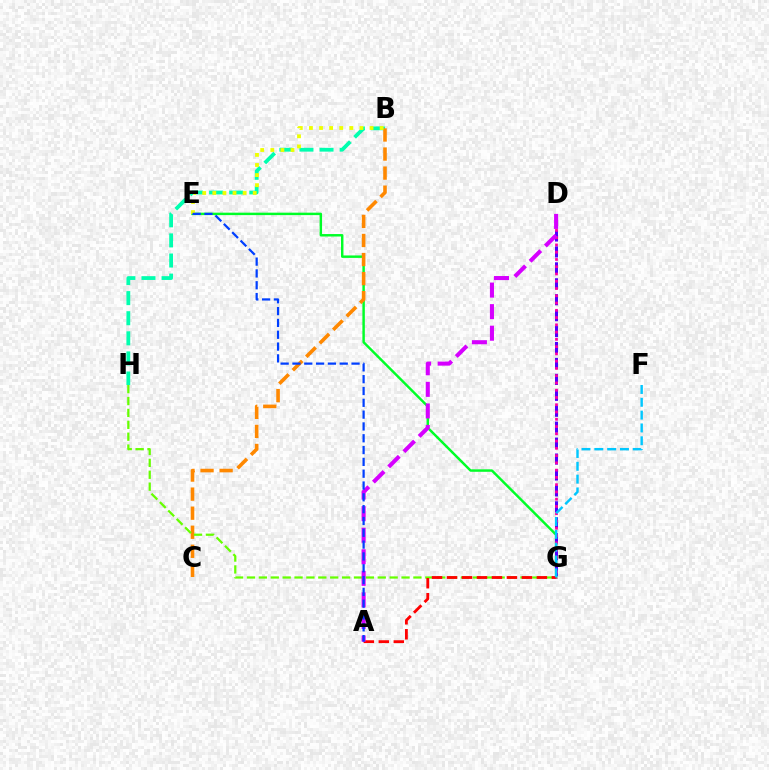{('E', 'G'): [{'color': '#00ff27', 'line_style': 'solid', 'thickness': 1.77}], ('B', 'H'): [{'color': '#00ffaf', 'line_style': 'dashed', 'thickness': 2.73}], ('D', 'G'): [{'color': '#4f00ff', 'line_style': 'dashed', 'thickness': 2.16}, {'color': '#ff00a0', 'line_style': 'dotted', 'thickness': 1.97}], ('B', 'C'): [{'color': '#ff8800', 'line_style': 'dashed', 'thickness': 2.59}], ('B', 'E'): [{'color': '#eeff00', 'line_style': 'dotted', 'thickness': 2.74}], ('G', 'H'): [{'color': '#66ff00', 'line_style': 'dashed', 'thickness': 1.61}], ('A', 'G'): [{'color': '#ff0000', 'line_style': 'dashed', 'thickness': 2.03}], ('F', 'G'): [{'color': '#00c7ff', 'line_style': 'dashed', 'thickness': 1.74}], ('A', 'D'): [{'color': '#d600ff', 'line_style': 'dashed', 'thickness': 2.93}], ('A', 'E'): [{'color': '#003fff', 'line_style': 'dashed', 'thickness': 1.61}]}